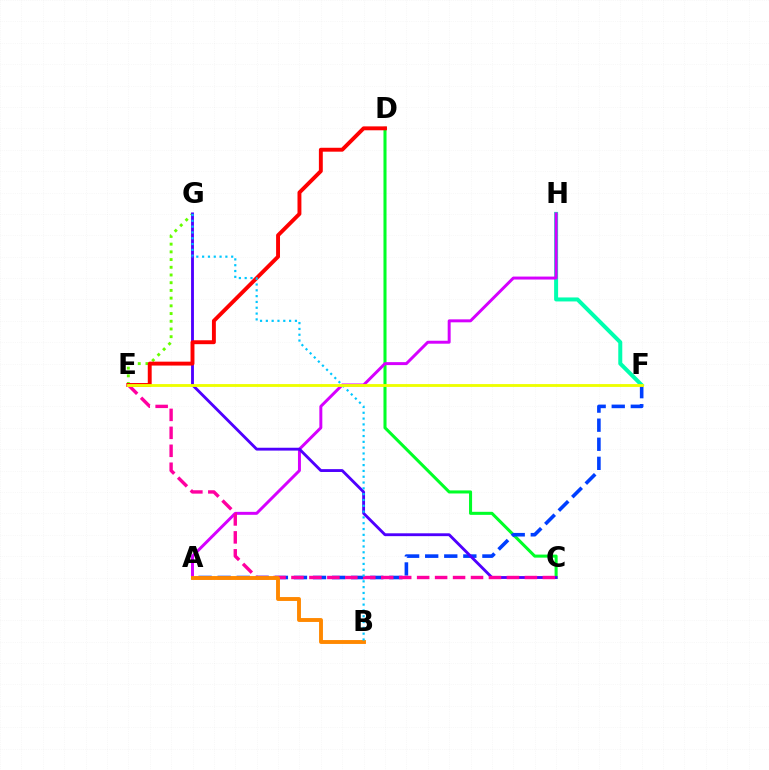{('C', 'D'): [{'color': '#00ff27', 'line_style': 'solid', 'thickness': 2.2}], ('E', 'G'): [{'color': '#66ff00', 'line_style': 'dotted', 'thickness': 2.1}], ('F', 'H'): [{'color': '#00ffaf', 'line_style': 'solid', 'thickness': 2.88}], ('A', 'F'): [{'color': '#003fff', 'line_style': 'dashed', 'thickness': 2.59}], ('A', 'H'): [{'color': '#d600ff', 'line_style': 'solid', 'thickness': 2.13}], ('C', 'G'): [{'color': '#4f00ff', 'line_style': 'solid', 'thickness': 2.05}], ('D', 'E'): [{'color': '#ff0000', 'line_style': 'solid', 'thickness': 2.81}], ('C', 'E'): [{'color': '#ff00a0', 'line_style': 'dashed', 'thickness': 2.44}], ('A', 'B'): [{'color': '#ff8800', 'line_style': 'solid', 'thickness': 2.8}], ('B', 'G'): [{'color': '#00c7ff', 'line_style': 'dotted', 'thickness': 1.58}], ('E', 'F'): [{'color': '#eeff00', 'line_style': 'solid', 'thickness': 2.05}]}